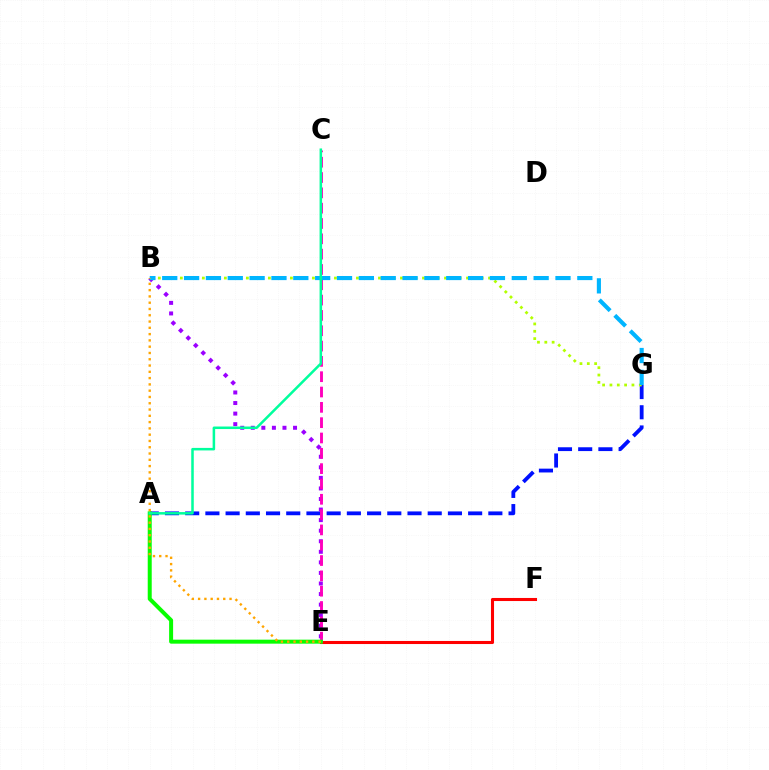{('E', 'F'): [{'color': '#ff0000', 'line_style': 'solid', 'thickness': 2.21}], ('A', 'G'): [{'color': '#0010ff', 'line_style': 'dashed', 'thickness': 2.75}], ('B', 'E'): [{'color': '#9b00ff', 'line_style': 'dotted', 'thickness': 2.87}, {'color': '#ffa500', 'line_style': 'dotted', 'thickness': 1.71}], ('C', 'E'): [{'color': '#ff00bd', 'line_style': 'dashed', 'thickness': 2.08}], ('B', 'G'): [{'color': '#b3ff00', 'line_style': 'dotted', 'thickness': 1.99}, {'color': '#00b5ff', 'line_style': 'dashed', 'thickness': 2.97}], ('A', 'E'): [{'color': '#08ff00', 'line_style': 'solid', 'thickness': 2.87}], ('A', 'C'): [{'color': '#00ff9d', 'line_style': 'solid', 'thickness': 1.82}]}